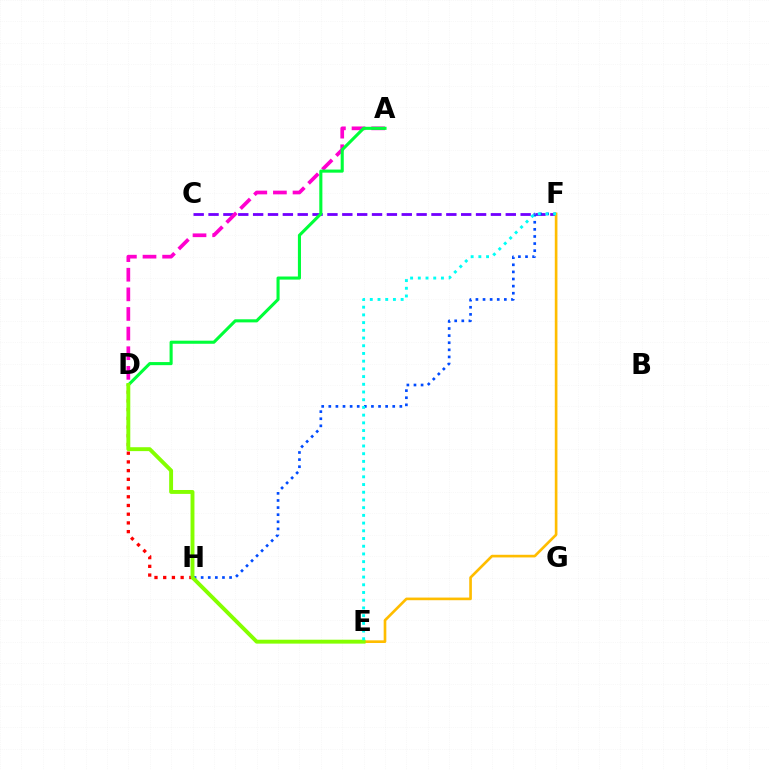{('C', 'F'): [{'color': '#7200ff', 'line_style': 'dashed', 'thickness': 2.02}], ('F', 'H'): [{'color': '#004bff', 'line_style': 'dotted', 'thickness': 1.93}], ('D', 'H'): [{'color': '#ff0000', 'line_style': 'dotted', 'thickness': 2.37}], ('A', 'D'): [{'color': '#ff00cf', 'line_style': 'dashed', 'thickness': 2.67}, {'color': '#00ff39', 'line_style': 'solid', 'thickness': 2.22}], ('E', 'F'): [{'color': '#ffbd00', 'line_style': 'solid', 'thickness': 1.91}, {'color': '#00fff6', 'line_style': 'dotted', 'thickness': 2.1}], ('D', 'E'): [{'color': '#84ff00', 'line_style': 'solid', 'thickness': 2.81}]}